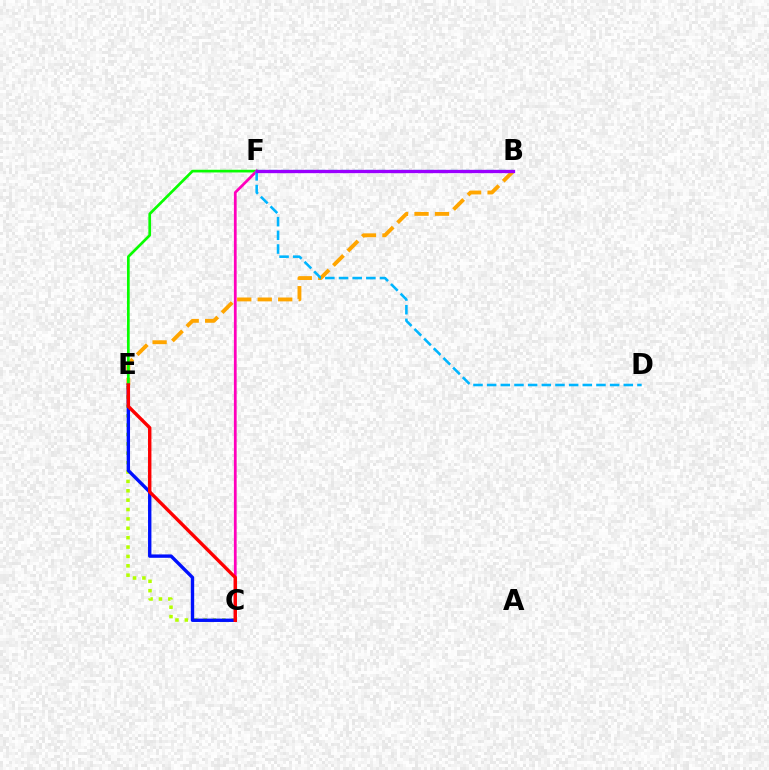{('B', 'E'): [{'color': '#ffa500', 'line_style': 'dashed', 'thickness': 2.78}], ('C', 'E'): [{'color': '#b3ff00', 'line_style': 'dotted', 'thickness': 2.55}, {'color': '#0010ff', 'line_style': 'solid', 'thickness': 2.43}, {'color': '#ff0000', 'line_style': 'solid', 'thickness': 2.45}], ('E', 'F'): [{'color': '#08ff00', 'line_style': 'solid', 'thickness': 1.94}], ('B', 'F'): [{'color': '#00ff9d', 'line_style': 'dashed', 'thickness': 1.63}, {'color': '#9b00ff', 'line_style': 'solid', 'thickness': 2.39}], ('C', 'F'): [{'color': '#ff00bd', 'line_style': 'solid', 'thickness': 1.99}], ('D', 'F'): [{'color': '#00b5ff', 'line_style': 'dashed', 'thickness': 1.86}]}